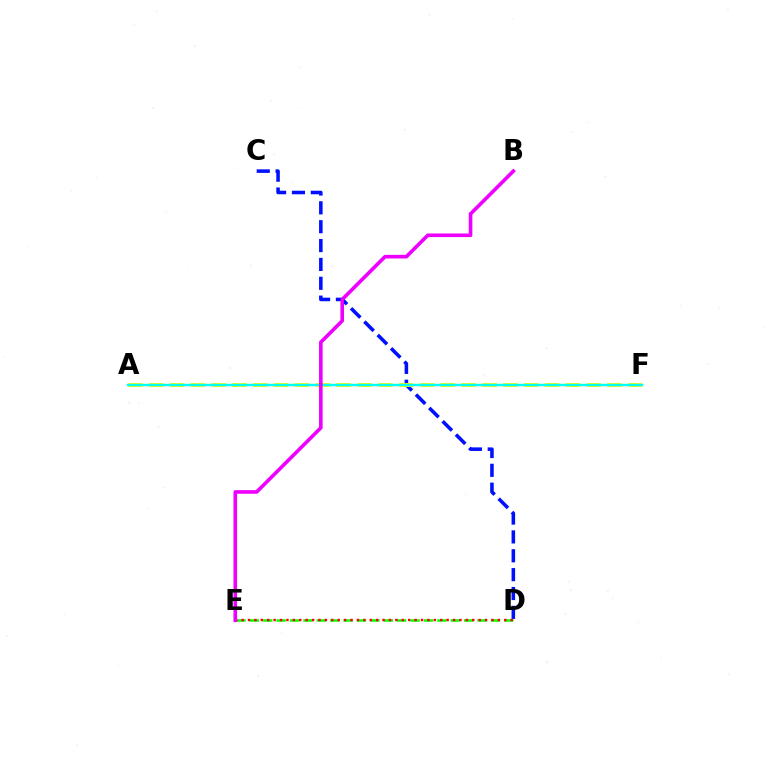{('C', 'D'): [{'color': '#0010ff', 'line_style': 'dashed', 'thickness': 2.56}], ('D', 'E'): [{'color': '#08ff00', 'line_style': 'dashed', 'thickness': 1.82}, {'color': '#ff0000', 'line_style': 'dotted', 'thickness': 1.74}], ('A', 'F'): [{'color': '#fcf500', 'line_style': 'dashed', 'thickness': 2.83}, {'color': '#00fff6', 'line_style': 'solid', 'thickness': 1.75}], ('B', 'E'): [{'color': '#ee00ff', 'line_style': 'solid', 'thickness': 2.61}]}